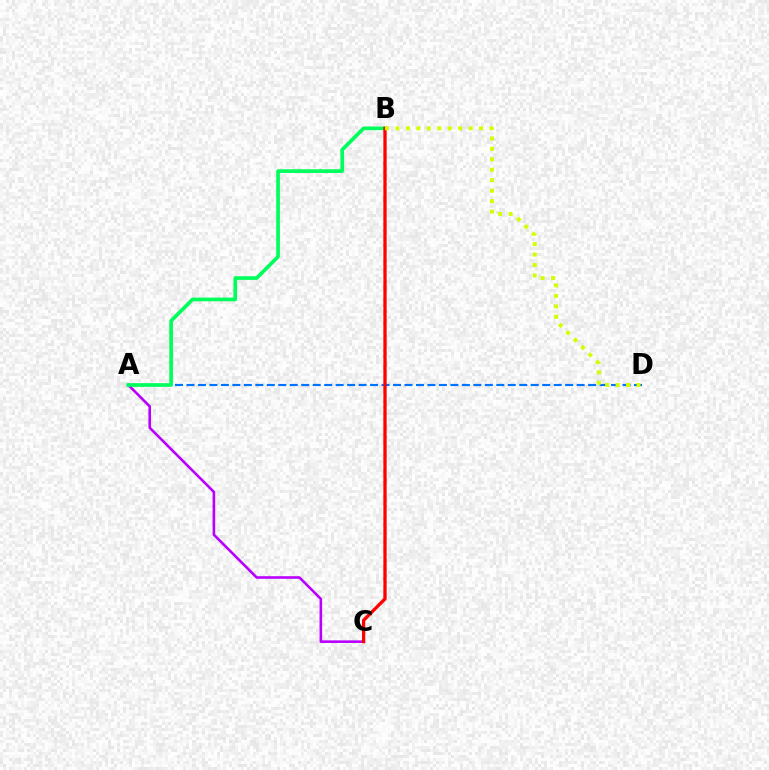{('A', 'C'): [{'color': '#b900ff', 'line_style': 'solid', 'thickness': 1.88}], ('A', 'D'): [{'color': '#0074ff', 'line_style': 'dashed', 'thickness': 1.56}], ('A', 'B'): [{'color': '#00ff5c', 'line_style': 'solid', 'thickness': 2.65}], ('B', 'C'): [{'color': '#ff0000', 'line_style': 'solid', 'thickness': 2.37}], ('B', 'D'): [{'color': '#d1ff00', 'line_style': 'dotted', 'thickness': 2.84}]}